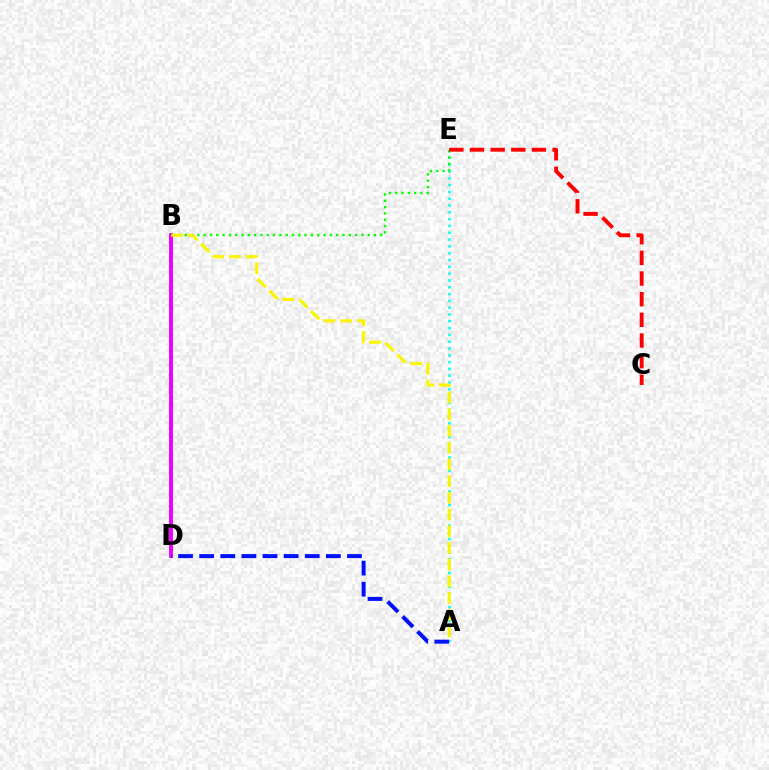{('A', 'E'): [{'color': '#00fff6', 'line_style': 'dotted', 'thickness': 1.85}], ('B', 'D'): [{'color': '#ee00ff', 'line_style': 'solid', 'thickness': 2.84}], ('B', 'E'): [{'color': '#08ff00', 'line_style': 'dotted', 'thickness': 1.71}], ('A', 'B'): [{'color': '#fcf500', 'line_style': 'dashed', 'thickness': 2.27}], ('C', 'E'): [{'color': '#ff0000', 'line_style': 'dashed', 'thickness': 2.8}], ('A', 'D'): [{'color': '#0010ff', 'line_style': 'dashed', 'thickness': 2.87}]}